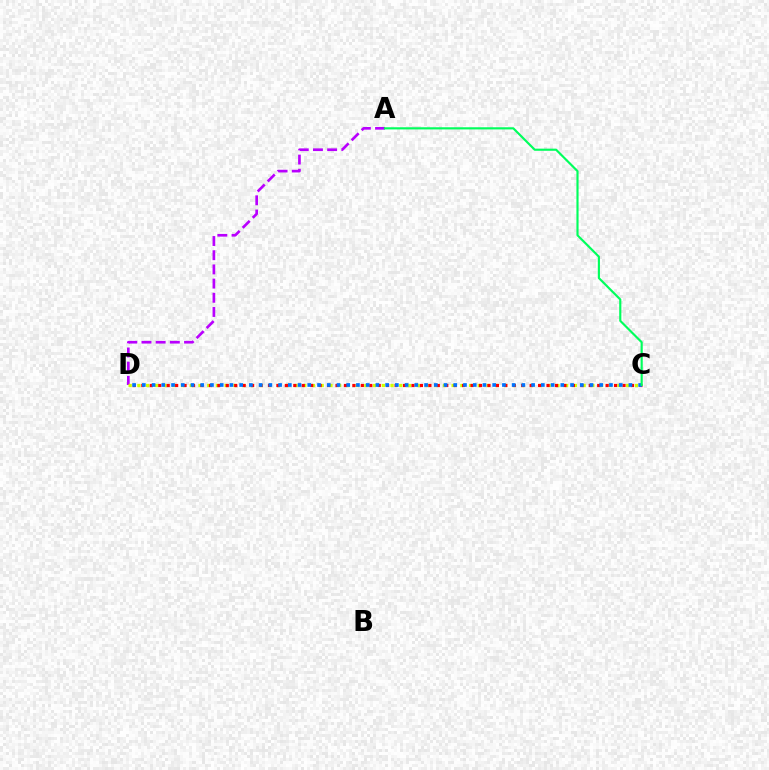{('A', 'D'): [{'color': '#b900ff', 'line_style': 'dashed', 'thickness': 1.93}], ('C', 'D'): [{'color': '#d1ff00', 'line_style': 'dotted', 'thickness': 2.37}, {'color': '#ff0000', 'line_style': 'dotted', 'thickness': 2.29}, {'color': '#0074ff', 'line_style': 'dotted', 'thickness': 2.64}], ('A', 'C'): [{'color': '#00ff5c', 'line_style': 'solid', 'thickness': 1.55}]}